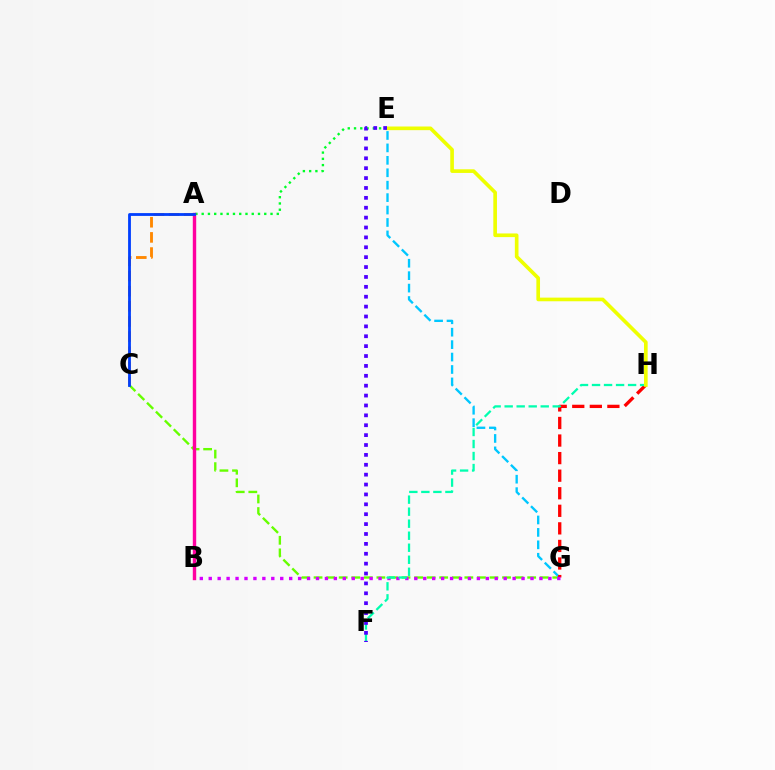{('E', 'G'): [{'color': '#00c7ff', 'line_style': 'dashed', 'thickness': 1.69}], ('C', 'G'): [{'color': '#66ff00', 'line_style': 'dashed', 'thickness': 1.71}], ('G', 'H'): [{'color': '#ff0000', 'line_style': 'dashed', 'thickness': 2.39}], ('B', 'G'): [{'color': '#d600ff', 'line_style': 'dotted', 'thickness': 2.43}], ('F', 'H'): [{'color': '#00ffaf', 'line_style': 'dashed', 'thickness': 1.63}], ('A', 'E'): [{'color': '#00ff27', 'line_style': 'dotted', 'thickness': 1.7}], ('A', 'C'): [{'color': '#ff8800', 'line_style': 'dashed', 'thickness': 2.06}, {'color': '#003fff', 'line_style': 'solid', 'thickness': 2.02}], ('E', 'H'): [{'color': '#eeff00', 'line_style': 'solid', 'thickness': 2.63}], ('E', 'F'): [{'color': '#4f00ff', 'line_style': 'dotted', 'thickness': 2.69}], ('A', 'B'): [{'color': '#ff00a0', 'line_style': 'solid', 'thickness': 2.45}]}